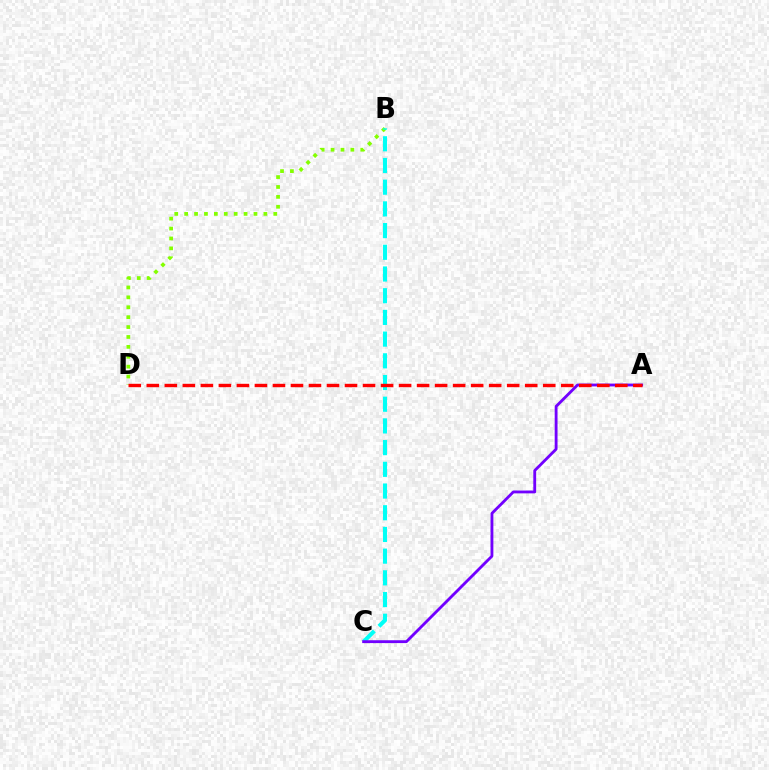{('B', 'D'): [{'color': '#84ff00', 'line_style': 'dotted', 'thickness': 2.69}], ('B', 'C'): [{'color': '#00fff6', 'line_style': 'dashed', 'thickness': 2.95}], ('A', 'C'): [{'color': '#7200ff', 'line_style': 'solid', 'thickness': 2.04}], ('A', 'D'): [{'color': '#ff0000', 'line_style': 'dashed', 'thickness': 2.45}]}